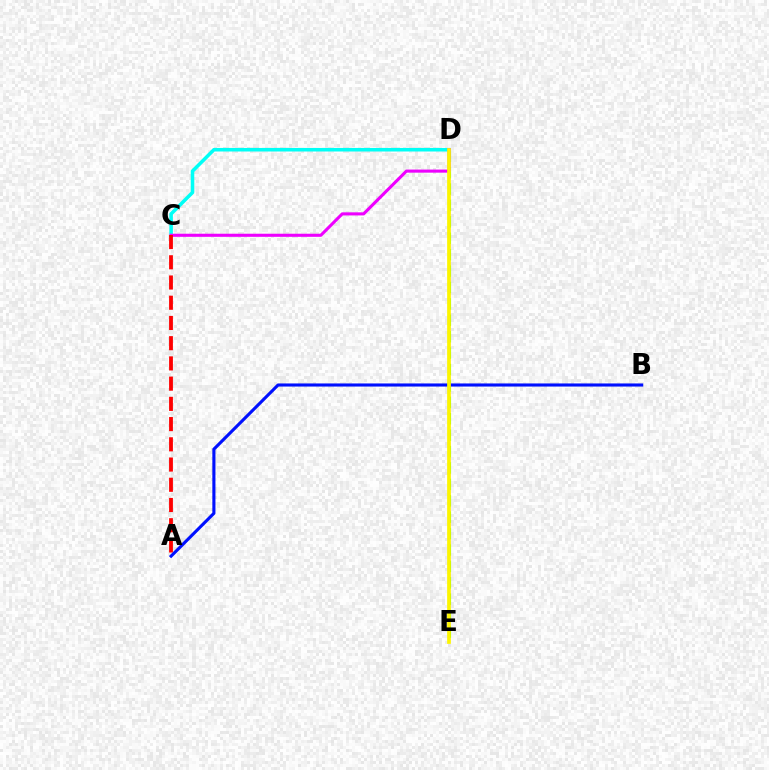{('D', 'E'): [{'color': '#08ff00', 'line_style': 'dashed', 'thickness': 2.23}, {'color': '#fcf500', 'line_style': 'solid', 'thickness': 2.67}], ('C', 'D'): [{'color': '#00fff6', 'line_style': 'solid', 'thickness': 2.55}, {'color': '#ee00ff', 'line_style': 'solid', 'thickness': 2.23}], ('A', 'C'): [{'color': '#ff0000', 'line_style': 'dashed', 'thickness': 2.75}], ('A', 'B'): [{'color': '#0010ff', 'line_style': 'solid', 'thickness': 2.23}]}